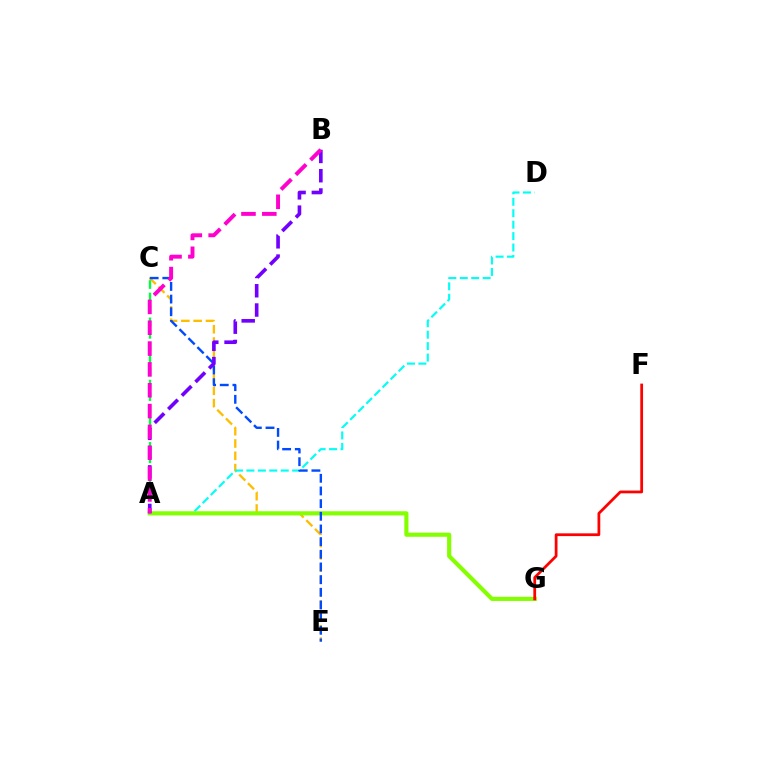{('C', 'E'): [{'color': '#ffbd00', 'line_style': 'dashed', 'thickness': 1.67}, {'color': '#004bff', 'line_style': 'dashed', 'thickness': 1.72}], ('A', 'C'): [{'color': '#00ff39', 'line_style': 'dashed', 'thickness': 1.69}], ('A', 'D'): [{'color': '#00fff6', 'line_style': 'dashed', 'thickness': 1.55}], ('A', 'G'): [{'color': '#84ff00', 'line_style': 'solid', 'thickness': 2.98}], ('F', 'G'): [{'color': '#ff0000', 'line_style': 'solid', 'thickness': 1.99}], ('A', 'B'): [{'color': '#7200ff', 'line_style': 'dashed', 'thickness': 2.62}, {'color': '#ff00cf', 'line_style': 'dashed', 'thickness': 2.83}]}